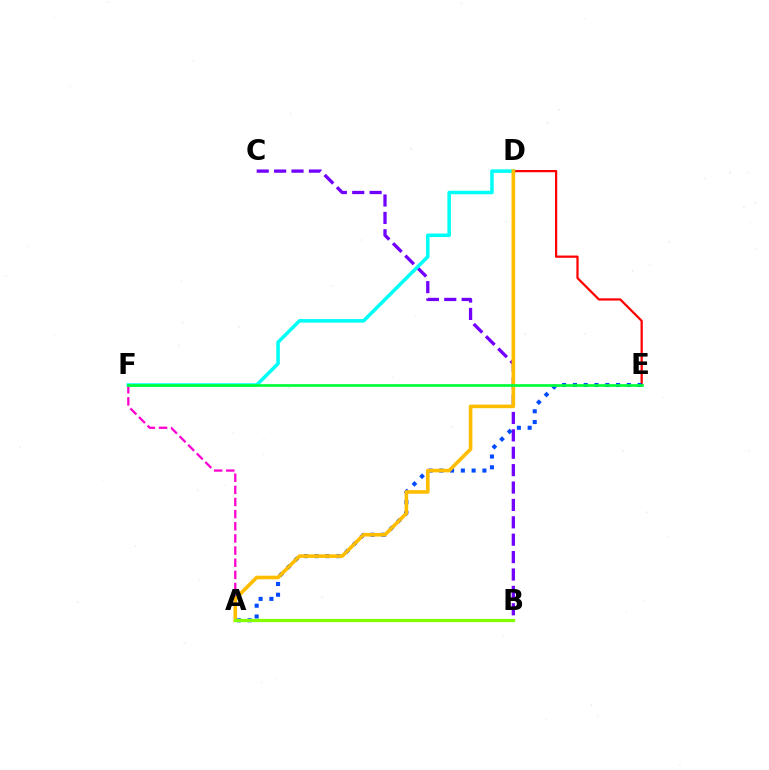{('A', 'F'): [{'color': '#ff00cf', 'line_style': 'dashed', 'thickness': 1.65}], ('B', 'C'): [{'color': '#7200ff', 'line_style': 'dashed', 'thickness': 2.36}], ('D', 'E'): [{'color': '#ff0000', 'line_style': 'solid', 'thickness': 1.62}], ('A', 'E'): [{'color': '#004bff', 'line_style': 'dotted', 'thickness': 2.93}], ('D', 'F'): [{'color': '#00fff6', 'line_style': 'solid', 'thickness': 2.55}], ('A', 'D'): [{'color': '#ffbd00', 'line_style': 'solid', 'thickness': 2.6}], ('E', 'F'): [{'color': '#00ff39', 'line_style': 'solid', 'thickness': 1.94}], ('A', 'B'): [{'color': '#84ff00', 'line_style': 'solid', 'thickness': 2.33}]}